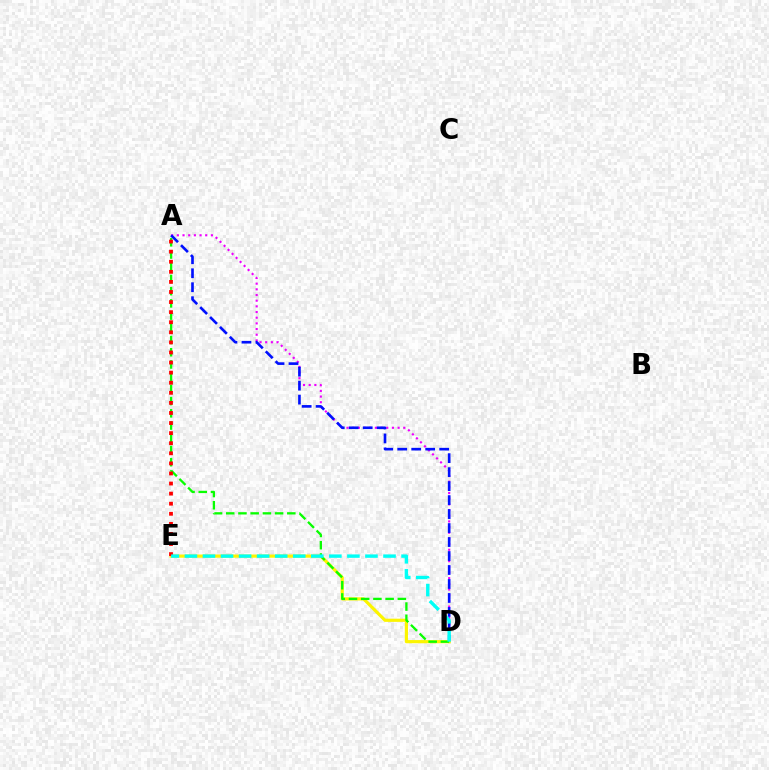{('A', 'D'): [{'color': '#ee00ff', 'line_style': 'dotted', 'thickness': 1.54}, {'color': '#0010ff', 'line_style': 'dashed', 'thickness': 1.9}, {'color': '#08ff00', 'line_style': 'dashed', 'thickness': 1.66}], ('D', 'E'): [{'color': '#fcf500', 'line_style': 'solid', 'thickness': 2.29}, {'color': '#00fff6', 'line_style': 'dashed', 'thickness': 2.45}], ('A', 'E'): [{'color': '#ff0000', 'line_style': 'dotted', 'thickness': 2.74}]}